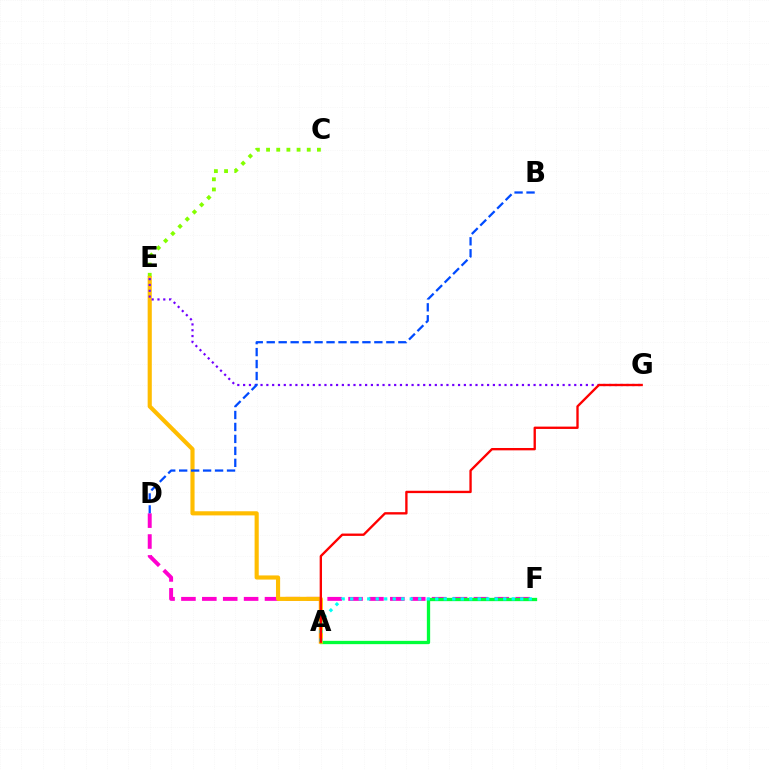{('C', 'E'): [{'color': '#84ff00', 'line_style': 'dotted', 'thickness': 2.76}], ('D', 'F'): [{'color': '#ff00cf', 'line_style': 'dashed', 'thickness': 2.84}], ('A', 'F'): [{'color': '#00ff39', 'line_style': 'solid', 'thickness': 2.37}, {'color': '#00fff6', 'line_style': 'dotted', 'thickness': 2.31}], ('A', 'E'): [{'color': '#ffbd00', 'line_style': 'solid', 'thickness': 2.98}], ('E', 'G'): [{'color': '#7200ff', 'line_style': 'dotted', 'thickness': 1.58}], ('A', 'G'): [{'color': '#ff0000', 'line_style': 'solid', 'thickness': 1.69}], ('B', 'D'): [{'color': '#004bff', 'line_style': 'dashed', 'thickness': 1.63}]}